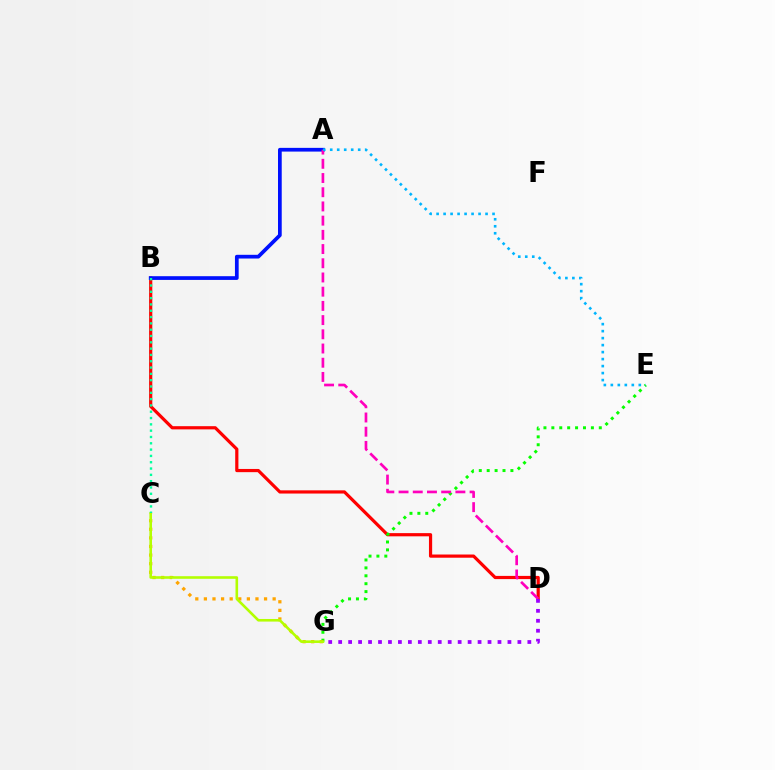{('B', 'D'): [{'color': '#ff0000', 'line_style': 'solid', 'thickness': 2.3}], ('E', 'G'): [{'color': '#08ff00', 'line_style': 'dotted', 'thickness': 2.15}], ('C', 'G'): [{'color': '#ffa500', 'line_style': 'dotted', 'thickness': 2.34}, {'color': '#b3ff00', 'line_style': 'solid', 'thickness': 1.88}], ('A', 'B'): [{'color': '#0010ff', 'line_style': 'solid', 'thickness': 2.68}], ('B', 'C'): [{'color': '#00ff9d', 'line_style': 'dotted', 'thickness': 1.71}], ('A', 'D'): [{'color': '#ff00bd', 'line_style': 'dashed', 'thickness': 1.93}], ('A', 'E'): [{'color': '#00b5ff', 'line_style': 'dotted', 'thickness': 1.9}], ('D', 'G'): [{'color': '#9b00ff', 'line_style': 'dotted', 'thickness': 2.71}]}